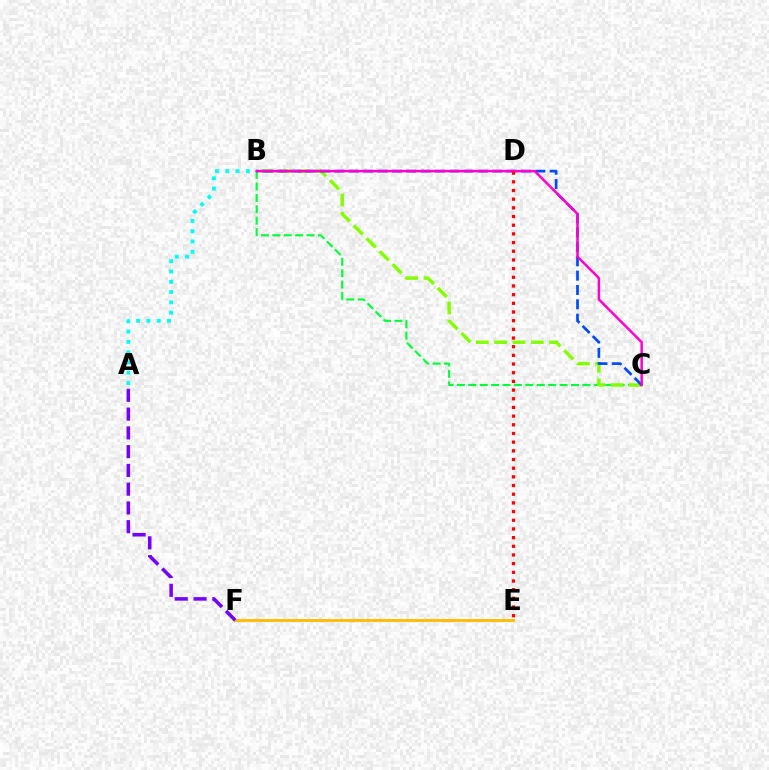{('E', 'F'): [{'color': '#ffbd00', 'line_style': 'solid', 'thickness': 2.08}], ('A', 'B'): [{'color': '#00fff6', 'line_style': 'dotted', 'thickness': 2.8}], ('B', 'C'): [{'color': '#00ff39', 'line_style': 'dashed', 'thickness': 1.55}, {'color': '#84ff00', 'line_style': 'dashed', 'thickness': 2.49}, {'color': '#004bff', 'line_style': 'dashed', 'thickness': 1.95}, {'color': '#ff00cf', 'line_style': 'solid', 'thickness': 1.8}], ('D', 'E'): [{'color': '#ff0000', 'line_style': 'dotted', 'thickness': 2.36}], ('A', 'F'): [{'color': '#7200ff', 'line_style': 'dashed', 'thickness': 2.55}]}